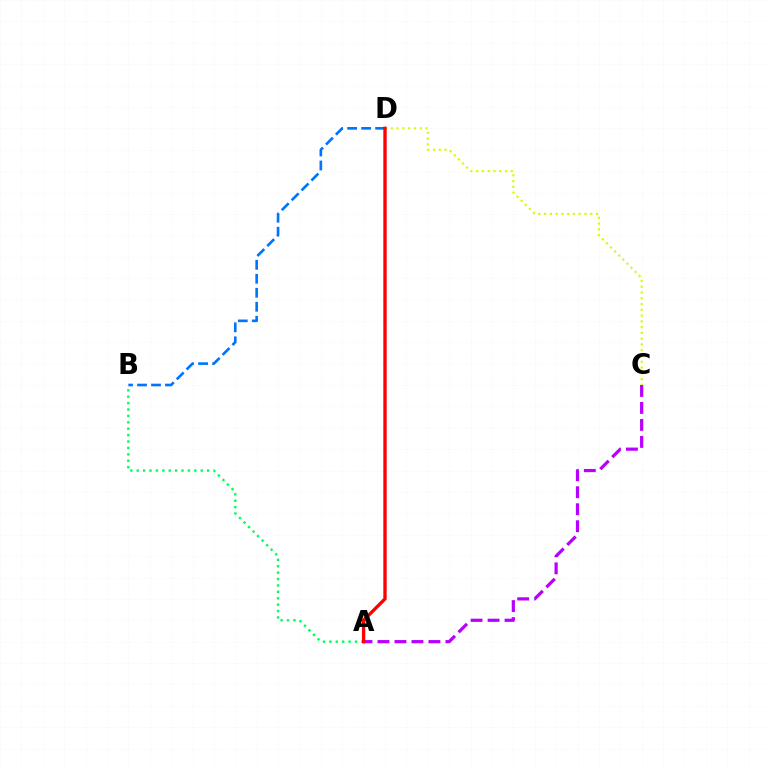{('C', 'D'): [{'color': '#d1ff00', 'line_style': 'dotted', 'thickness': 1.57}], ('A', 'C'): [{'color': '#b900ff', 'line_style': 'dashed', 'thickness': 2.31}], ('B', 'D'): [{'color': '#0074ff', 'line_style': 'dashed', 'thickness': 1.9}], ('A', 'B'): [{'color': '#00ff5c', 'line_style': 'dotted', 'thickness': 1.74}], ('A', 'D'): [{'color': '#ff0000', 'line_style': 'solid', 'thickness': 2.41}]}